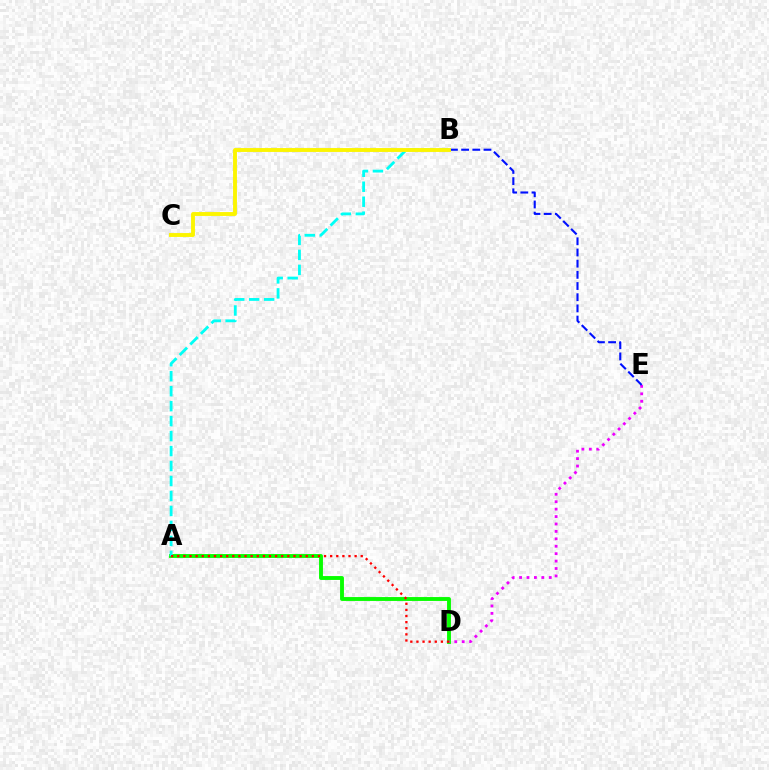{('A', 'D'): [{'color': '#08ff00', 'line_style': 'solid', 'thickness': 2.8}, {'color': '#ff0000', 'line_style': 'dotted', 'thickness': 1.66}], ('D', 'E'): [{'color': '#ee00ff', 'line_style': 'dotted', 'thickness': 2.02}], ('B', 'E'): [{'color': '#0010ff', 'line_style': 'dashed', 'thickness': 1.52}], ('A', 'B'): [{'color': '#00fff6', 'line_style': 'dashed', 'thickness': 2.03}], ('B', 'C'): [{'color': '#fcf500', 'line_style': 'solid', 'thickness': 2.8}]}